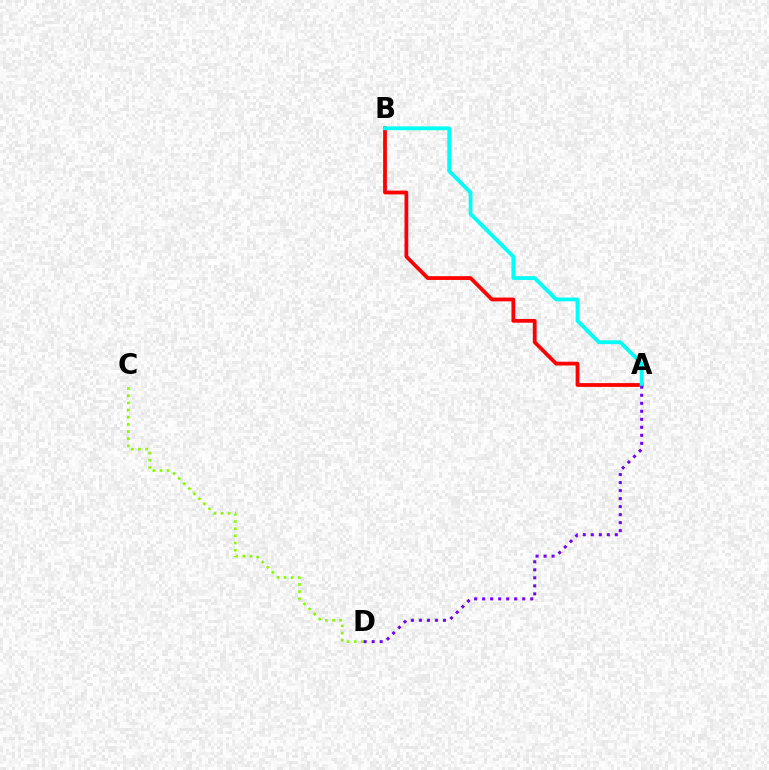{('A', 'B'): [{'color': '#ff0000', 'line_style': 'solid', 'thickness': 2.72}, {'color': '#00fff6', 'line_style': 'solid', 'thickness': 2.74}], ('C', 'D'): [{'color': '#84ff00', 'line_style': 'dotted', 'thickness': 1.95}], ('A', 'D'): [{'color': '#7200ff', 'line_style': 'dotted', 'thickness': 2.18}]}